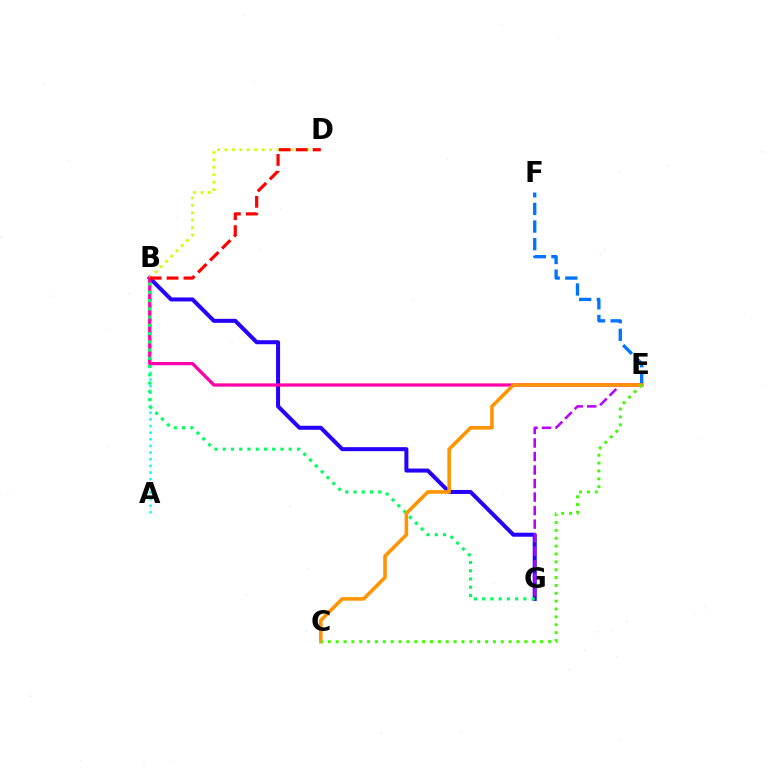{('A', 'B'): [{'color': '#00fff6', 'line_style': 'dotted', 'thickness': 1.81}], ('B', 'G'): [{'color': '#2500ff', 'line_style': 'solid', 'thickness': 2.89}, {'color': '#00ff5c', 'line_style': 'dotted', 'thickness': 2.24}], ('B', 'E'): [{'color': '#ff00ac', 'line_style': 'solid', 'thickness': 2.34}], ('E', 'F'): [{'color': '#0074ff', 'line_style': 'dashed', 'thickness': 2.39}], ('E', 'G'): [{'color': '#b900ff', 'line_style': 'dashed', 'thickness': 1.84}], ('C', 'E'): [{'color': '#ff9400', 'line_style': 'solid', 'thickness': 2.56}, {'color': '#3dff00', 'line_style': 'dotted', 'thickness': 2.14}], ('B', 'D'): [{'color': '#d1ff00', 'line_style': 'dotted', 'thickness': 2.02}, {'color': '#ff0000', 'line_style': 'dashed', 'thickness': 2.3}]}